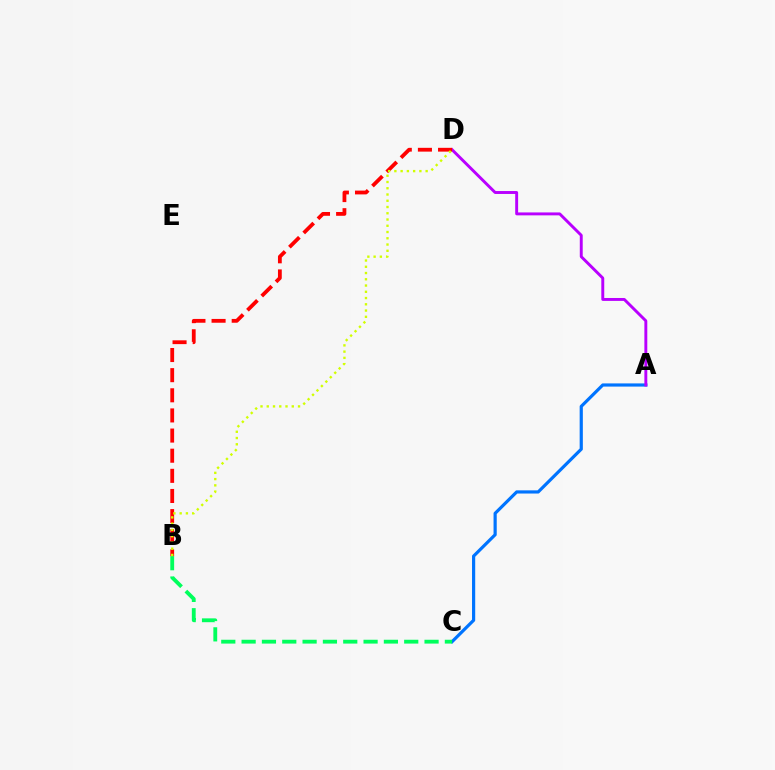{('A', 'C'): [{'color': '#0074ff', 'line_style': 'solid', 'thickness': 2.29}], ('B', 'C'): [{'color': '#00ff5c', 'line_style': 'dashed', 'thickness': 2.76}], ('A', 'D'): [{'color': '#b900ff', 'line_style': 'solid', 'thickness': 2.1}], ('B', 'D'): [{'color': '#ff0000', 'line_style': 'dashed', 'thickness': 2.74}, {'color': '#d1ff00', 'line_style': 'dotted', 'thickness': 1.7}]}